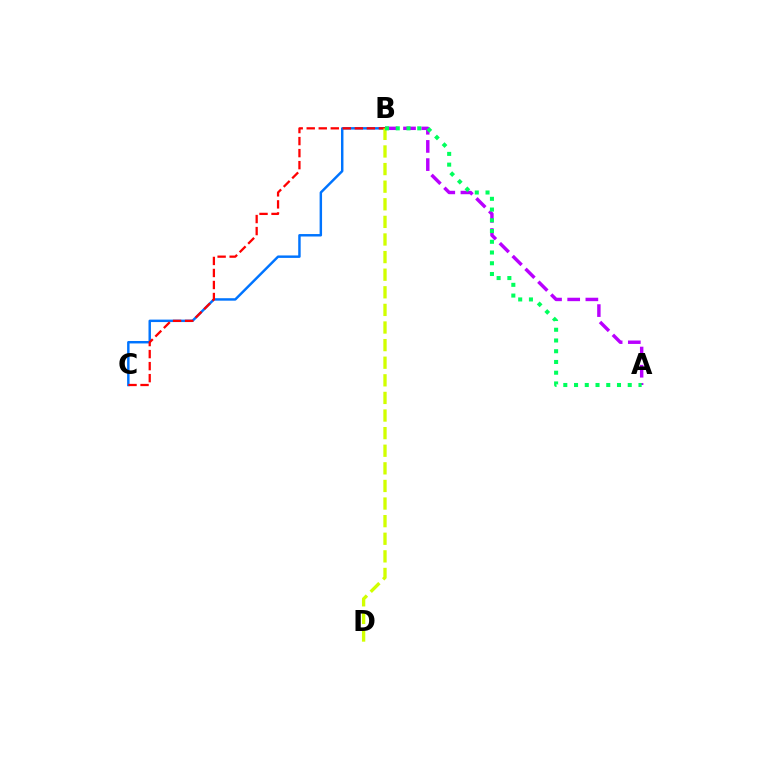{('B', 'C'): [{'color': '#0074ff', 'line_style': 'solid', 'thickness': 1.77}, {'color': '#ff0000', 'line_style': 'dashed', 'thickness': 1.63}], ('A', 'B'): [{'color': '#b900ff', 'line_style': 'dashed', 'thickness': 2.47}, {'color': '#00ff5c', 'line_style': 'dotted', 'thickness': 2.92}], ('B', 'D'): [{'color': '#d1ff00', 'line_style': 'dashed', 'thickness': 2.39}]}